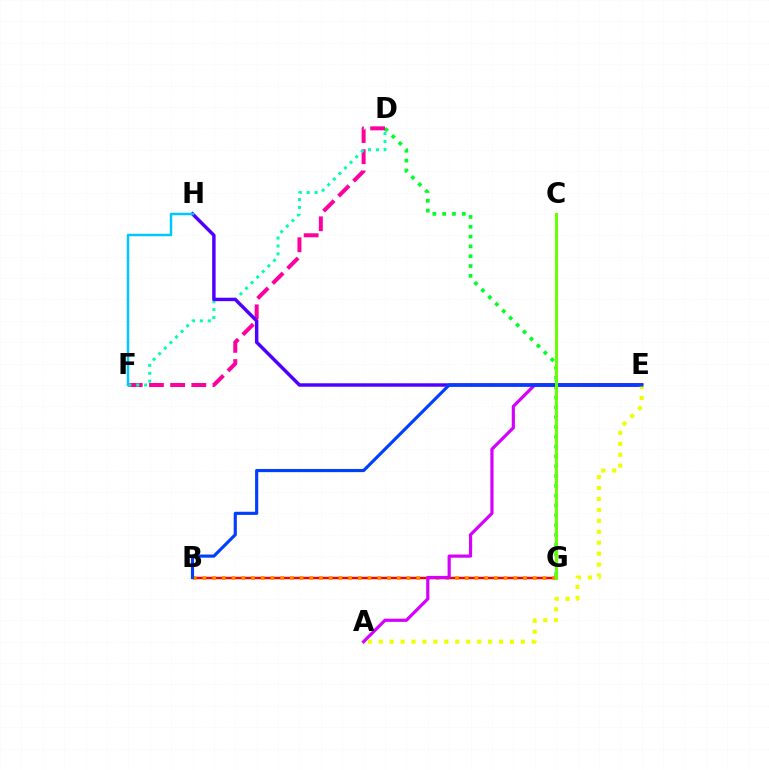{('B', 'G'): [{'color': '#ff0000', 'line_style': 'solid', 'thickness': 1.73}, {'color': '#ff8800', 'line_style': 'dotted', 'thickness': 2.64}], ('D', 'G'): [{'color': '#00ff27', 'line_style': 'dotted', 'thickness': 2.67}], ('D', 'F'): [{'color': '#ff00a0', 'line_style': 'dashed', 'thickness': 2.88}, {'color': '#00ffaf', 'line_style': 'dotted', 'thickness': 2.15}], ('A', 'E'): [{'color': '#d600ff', 'line_style': 'solid', 'thickness': 2.29}, {'color': '#eeff00', 'line_style': 'dotted', 'thickness': 2.97}], ('E', 'H'): [{'color': '#4f00ff', 'line_style': 'solid', 'thickness': 2.48}], ('B', 'E'): [{'color': '#003fff', 'line_style': 'solid', 'thickness': 2.27}], ('F', 'H'): [{'color': '#00c7ff', 'line_style': 'solid', 'thickness': 1.79}], ('C', 'G'): [{'color': '#66ff00', 'line_style': 'solid', 'thickness': 2.13}]}